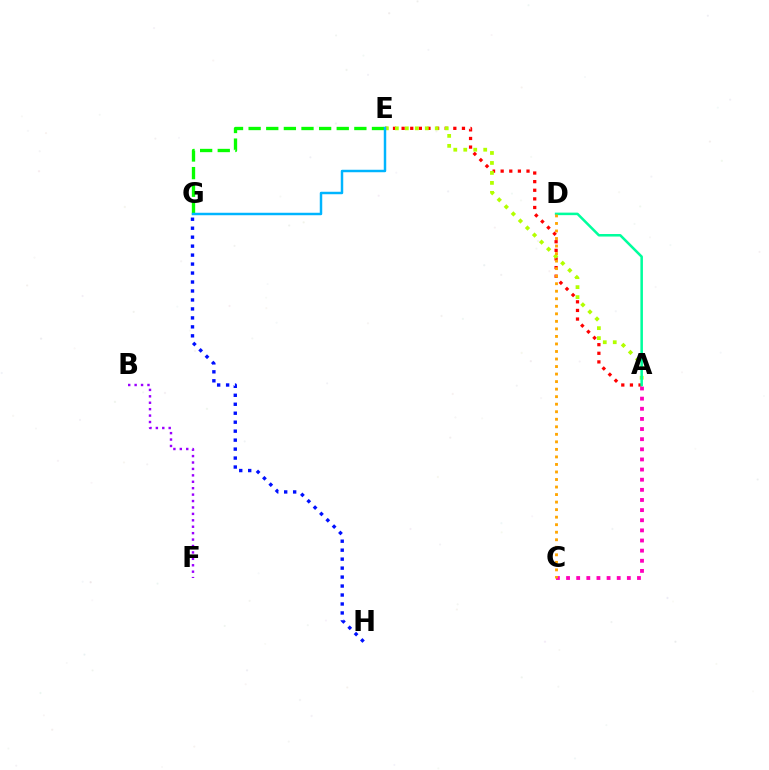{('A', 'E'): [{'color': '#ff0000', 'line_style': 'dotted', 'thickness': 2.34}, {'color': '#b3ff00', 'line_style': 'dotted', 'thickness': 2.71}], ('A', 'C'): [{'color': '#ff00bd', 'line_style': 'dotted', 'thickness': 2.75}], ('E', 'G'): [{'color': '#08ff00', 'line_style': 'dashed', 'thickness': 2.39}, {'color': '#00b5ff', 'line_style': 'solid', 'thickness': 1.78}], ('A', 'D'): [{'color': '#00ff9d', 'line_style': 'solid', 'thickness': 1.82}], ('C', 'D'): [{'color': '#ffa500', 'line_style': 'dotted', 'thickness': 2.05}], ('G', 'H'): [{'color': '#0010ff', 'line_style': 'dotted', 'thickness': 2.44}], ('B', 'F'): [{'color': '#9b00ff', 'line_style': 'dotted', 'thickness': 1.74}]}